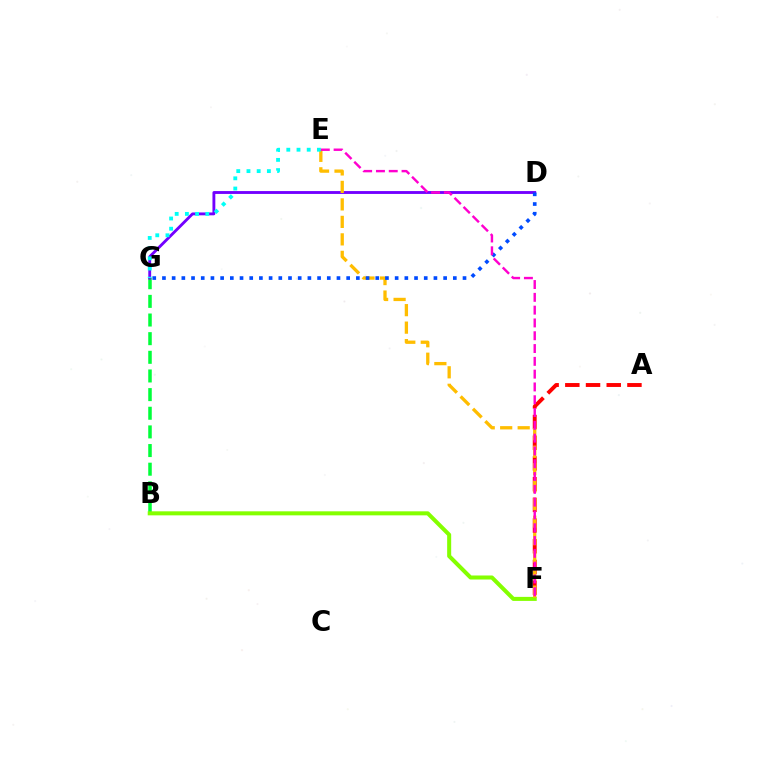{('B', 'G'): [{'color': '#00ff39', 'line_style': 'dashed', 'thickness': 2.53}], ('D', 'G'): [{'color': '#7200ff', 'line_style': 'solid', 'thickness': 2.06}, {'color': '#004bff', 'line_style': 'dotted', 'thickness': 2.63}], ('A', 'F'): [{'color': '#ff0000', 'line_style': 'dashed', 'thickness': 2.81}], ('B', 'F'): [{'color': '#84ff00', 'line_style': 'solid', 'thickness': 2.9}], ('E', 'F'): [{'color': '#ffbd00', 'line_style': 'dashed', 'thickness': 2.38}, {'color': '#ff00cf', 'line_style': 'dashed', 'thickness': 1.74}], ('E', 'G'): [{'color': '#00fff6', 'line_style': 'dotted', 'thickness': 2.77}]}